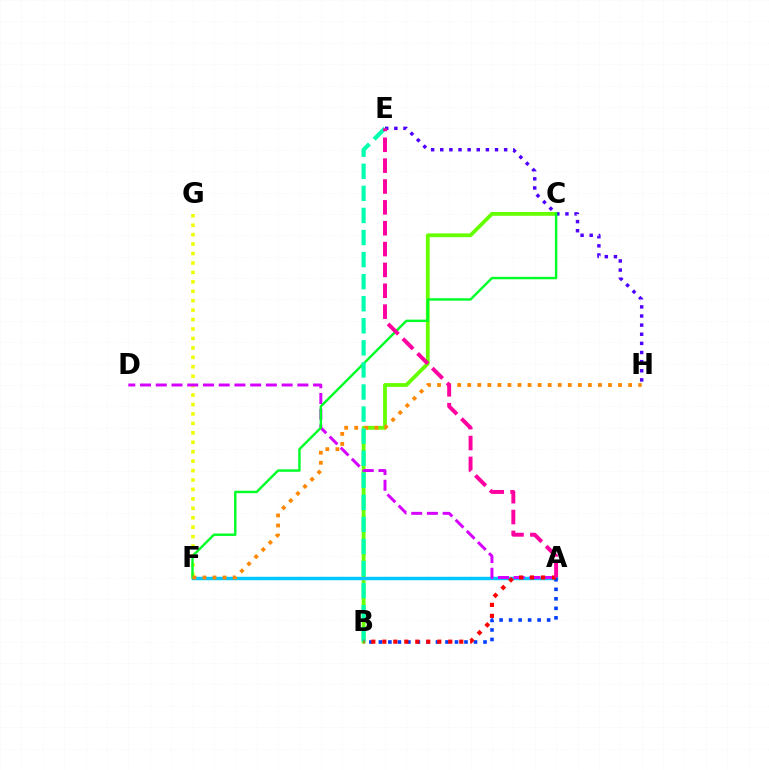{('B', 'C'): [{'color': '#66ff00', 'line_style': 'solid', 'thickness': 2.73}], ('A', 'F'): [{'color': '#00c7ff', 'line_style': 'solid', 'thickness': 2.47}], ('E', 'H'): [{'color': '#4f00ff', 'line_style': 'dotted', 'thickness': 2.48}], ('F', 'G'): [{'color': '#eeff00', 'line_style': 'dotted', 'thickness': 2.56}], ('A', 'B'): [{'color': '#003fff', 'line_style': 'dotted', 'thickness': 2.58}, {'color': '#ff0000', 'line_style': 'dotted', 'thickness': 2.99}], ('A', 'D'): [{'color': '#d600ff', 'line_style': 'dashed', 'thickness': 2.14}], ('C', 'F'): [{'color': '#00ff27', 'line_style': 'solid', 'thickness': 1.75}], ('F', 'H'): [{'color': '#ff8800', 'line_style': 'dotted', 'thickness': 2.73}], ('B', 'E'): [{'color': '#00ffaf', 'line_style': 'dashed', 'thickness': 3.0}], ('A', 'E'): [{'color': '#ff00a0', 'line_style': 'dashed', 'thickness': 2.83}]}